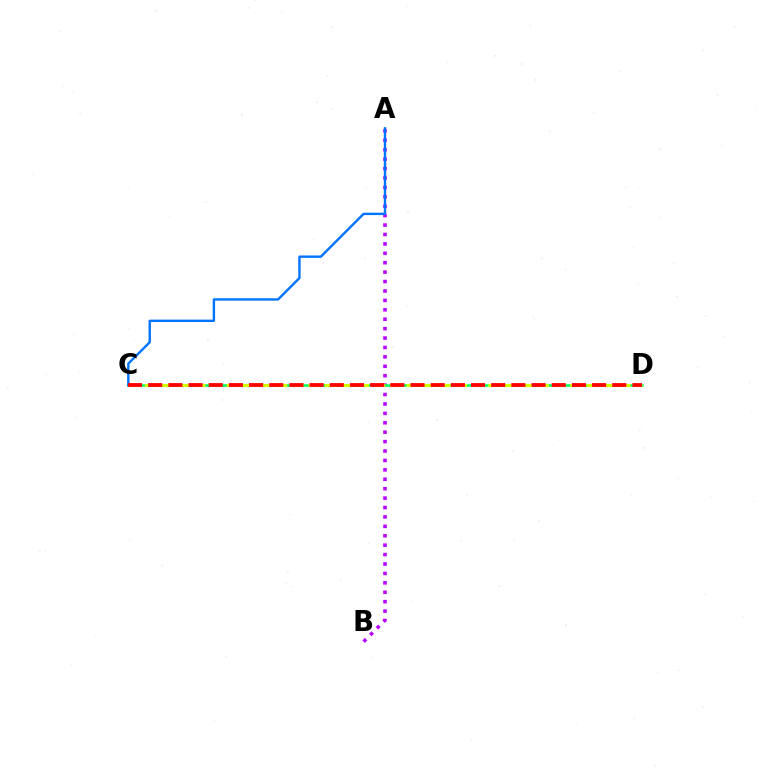{('A', 'B'): [{'color': '#b900ff', 'line_style': 'dotted', 'thickness': 2.56}], ('C', 'D'): [{'color': '#00ff5c', 'line_style': 'solid', 'thickness': 1.82}, {'color': '#d1ff00', 'line_style': 'dashed', 'thickness': 2.22}, {'color': '#ff0000', 'line_style': 'dashed', 'thickness': 2.74}], ('A', 'C'): [{'color': '#0074ff', 'line_style': 'solid', 'thickness': 1.72}]}